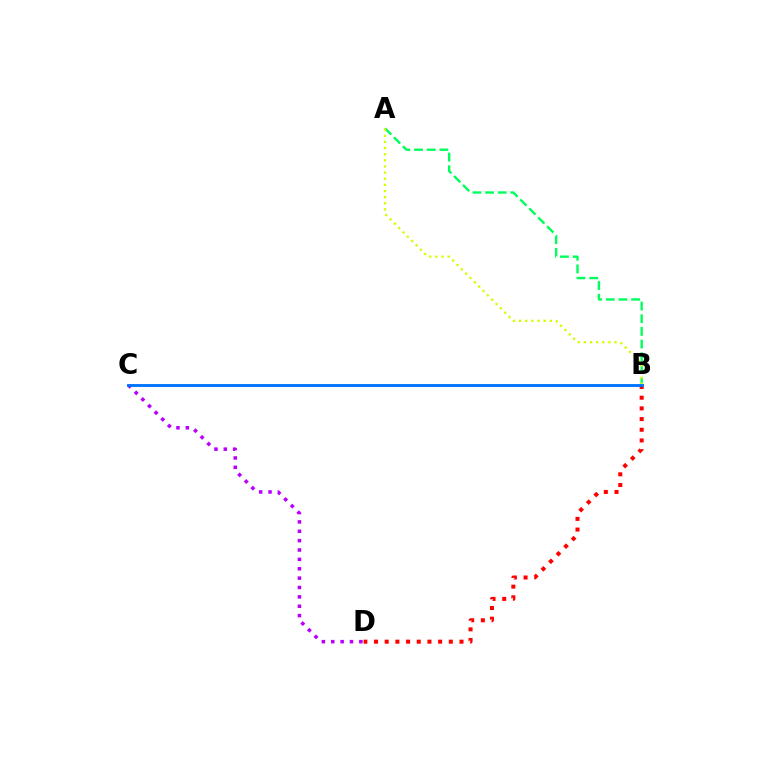{('B', 'D'): [{'color': '#ff0000', 'line_style': 'dotted', 'thickness': 2.9}], ('C', 'D'): [{'color': '#b900ff', 'line_style': 'dotted', 'thickness': 2.55}], ('A', 'B'): [{'color': '#00ff5c', 'line_style': 'dashed', 'thickness': 1.72}, {'color': '#d1ff00', 'line_style': 'dotted', 'thickness': 1.67}], ('B', 'C'): [{'color': '#0074ff', 'line_style': 'solid', 'thickness': 2.06}]}